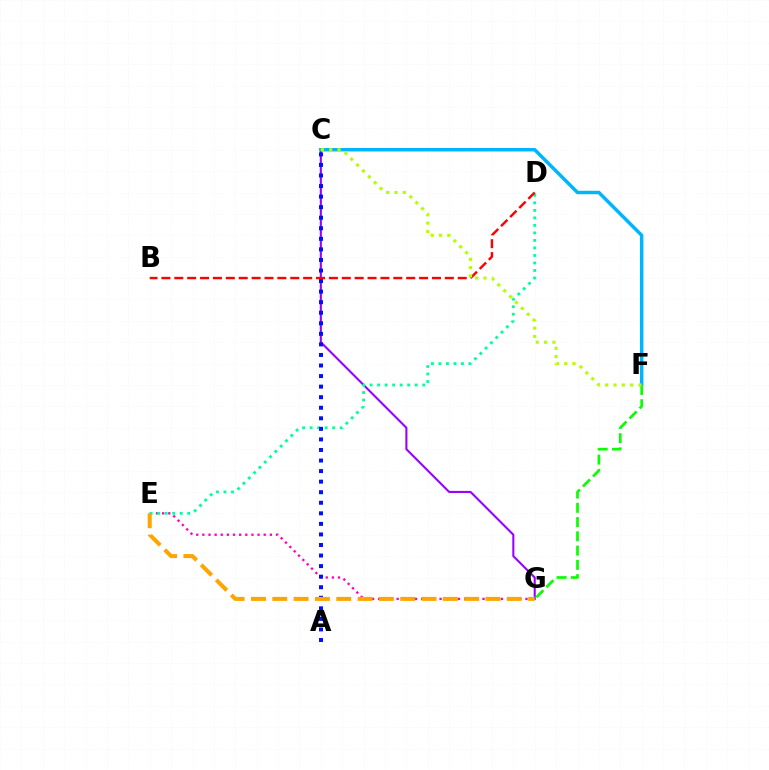{('E', 'G'): [{'color': '#ff00bd', 'line_style': 'dotted', 'thickness': 1.67}, {'color': '#ffa500', 'line_style': 'dashed', 'thickness': 2.9}], ('C', 'G'): [{'color': '#9b00ff', 'line_style': 'solid', 'thickness': 1.51}], ('D', 'E'): [{'color': '#00ff9d', 'line_style': 'dotted', 'thickness': 2.04}], ('A', 'C'): [{'color': '#0010ff', 'line_style': 'dotted', 'thickness': 2.87}], ('B', 'D'): [{'color': '#ff0000', 'line_style': 'dashed', 'thickness': 1.75}], ('C', 'F'): [{'color': '#00b5ff', 'line_style': 'solid', 'thickness': 2.5}, {'color': '#b3ff00', 'line_style': 'dotted', 'thickness': 2.26}], ('F', 'G'): [{'color': '#08ff00', 'line_style': 'dashed', 'thickness': 1.94}]}